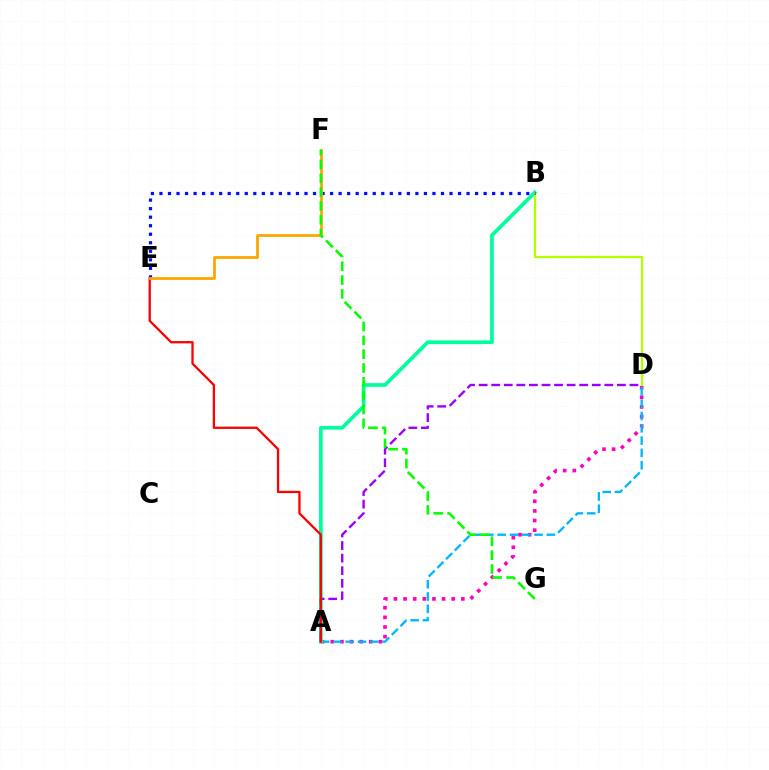{('A', 'D'): [{'color': '#ff00bd', 'line_style': 'dotted', 'thickness': 2.62}, {'color': '#00b5ff', 'line_style': 'dashed', 'thickness': 1.67}, {'color': '#9b00ff', 'line_style': 'dashed', 'thickness': 1.71}], ('A', 'B'): [{'color': '#00ff9d', 'line_style': 'solid', 'thickness': 2.68}], ('B', 'D'): [{'color': '#b3ff00', 'line_style': 'solid', 'thickness': 1.62}], ('B', 'E'): [{'color': '#0010ff', 'line_style': 'dotted', 'thickness': 2.32}], ('A', 'E'): [{'color': '#ff0000', 'line_style': 'solid', 'thickness': 1.65}], ('E', 'F'): [{'color': '#ffa500', 'line_style': 'solid', 'thickness': 1.99}], ('F', 'G'): [{'color': '#08ff00', 'line_style': 'dashed', 'thickness': 1.88}]}